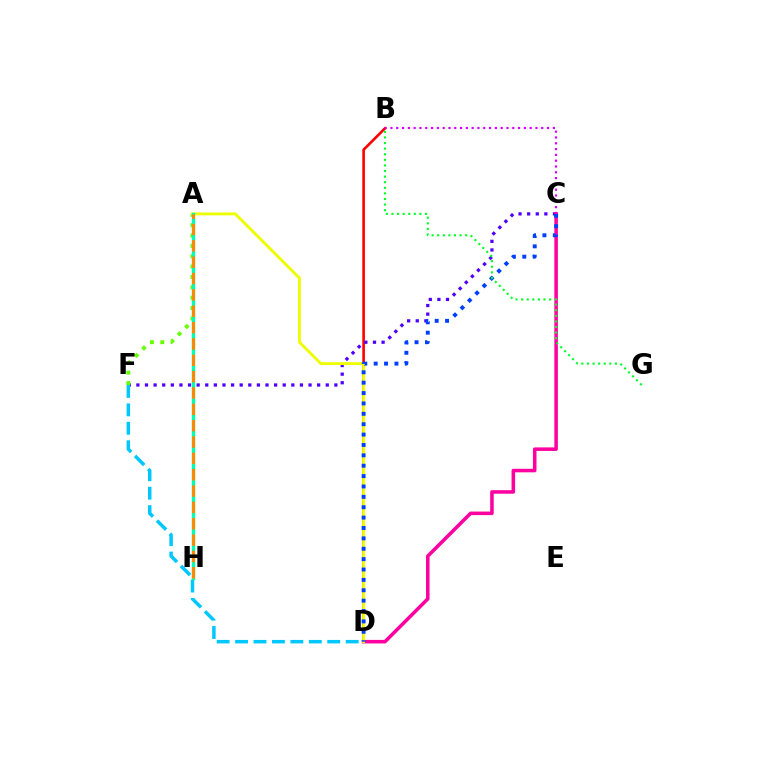{('B', 'D'): [{'color': '#ff0000', 'line_style': 'solid', 'thickness': 1.9}], ('B', 'C'): [{'color': '#d600ff', 'line_style': 'dotted', 'thickness': 1.58}], ('C', 'F'): [{'color': '#4f00ff', 'line_style': 'dotted', 'thickness': 2.34}], ('A', 'F'): [{'color': '#66ff00', 'line_style': 'dotted', 'thickness': 2.82}], ('C', 'D'): [{'color': '#ff00a0', 'line_style': 'solid', 'thickness': 2.55}, {'color': '#003fff', 'line_style': 'dotted', 'thickness': 2.82}], ('D', 'F'): [{'color': '#00c7ff', 'line_style': 'dashed', 'thickness': 2.5}], ('A', 'D'): [{'color': '#eeff00', 'line_style': 'solid', 'thickness': 2.08}], ('B', 'G'): [{'color': '#00ff27', 'line_style': 'dotted', 'thickness': 1.52}], ('A', 'H'): [{'color': '#00ffaf', 'line_style': 'solid', 'thickness': 2.41}, {'color': '#ff8800', 'line_style': 'dashed', 'thickness': 2.22}]}